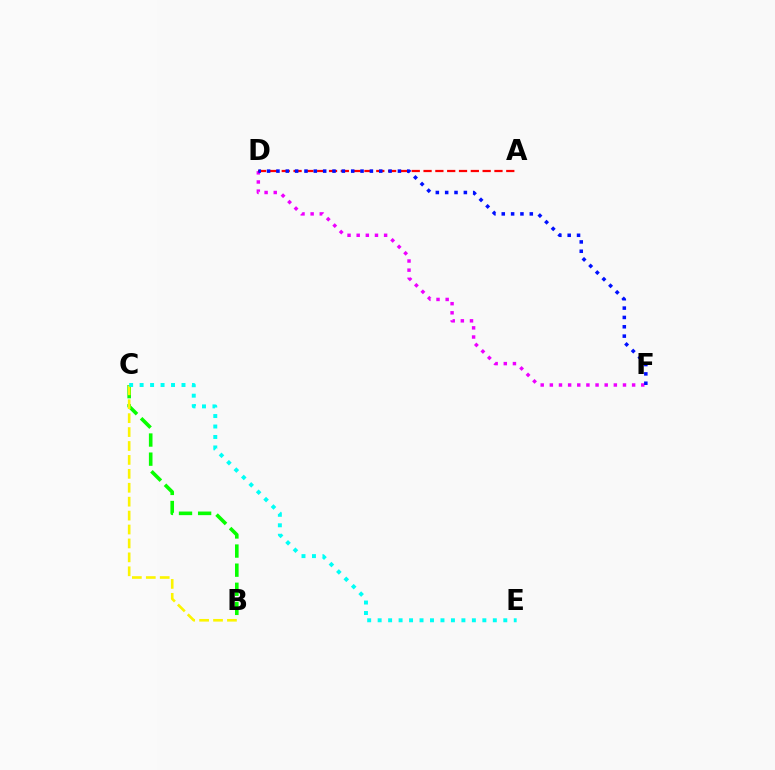{('D', 'F'): [{'color': '#ee00ff', 'line_style': 'dotted', 'thickness': 2.48}, {'color': '#0010ff', 'line_style': 'dotted', 'thickness': 2.54}], ('A', 'D'): [{'color': '#ff0000', 'line_style': 'dashed', 'thickness': 1.61}], ('B', 'C'): [{'color': '#08ff00', 'line_style': 'dashed', 'thickness': 2.6}, {'color': '#fcf500', 'line_style': 'dashed', 'thickness': 1.89}], ('C', 'E'): [{'color': '#00fff6', 'line_style': 'dotted', 'thickness': 2.84}]}